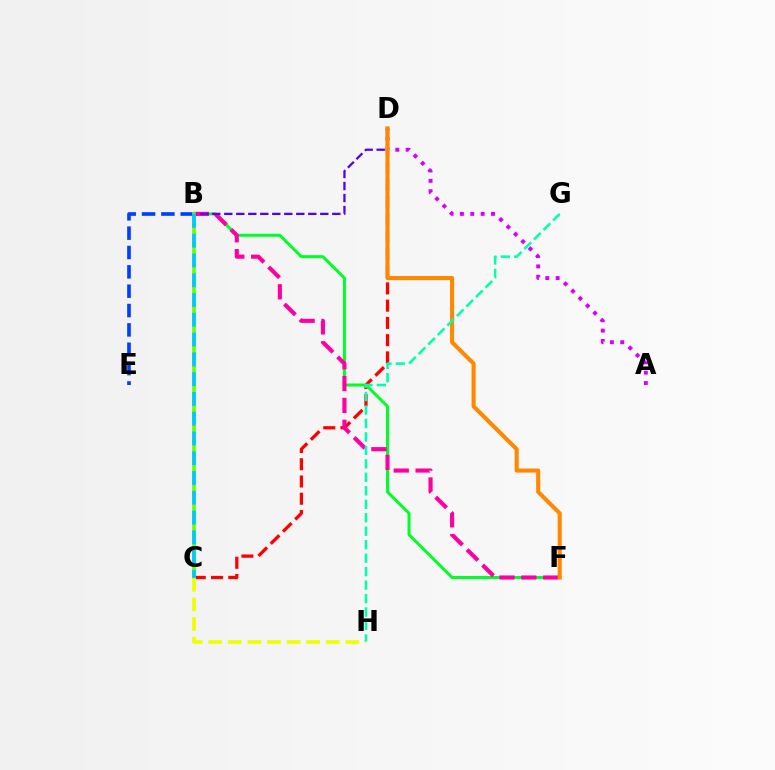{('C', 'D'): [{'color': '#ff0000', 'line_style': 'dashed', 'thickness': 2.34}], ('A', 'D'): [{'color': '#d600ff', 'line_style': 'dotted', 'thickness': 2.82}], ('B', 'F'): [{'color': '#00ff27', 'line_style': 'solid', 'thickness': 2.16}, {'color': '#ff00a0', 'line_style': 'dashed', 'thickness': 2.97}], ('B', 'E'): [{'color': '#003fff', 'line_style': 'dashed', 'thickness': 2.63}], ('B', 'D'): [{'color': '#4f00ff', 'line_style': 'dashed', 'thickness': 1.63}], ('B', 'C'): [{'color': '#66ff00', 'line_style': 'solid', 'thickness': 2.61}, {'color': '#00c7ff', 'line_style': 'dashed', 'thickness': 2.69}], ('D', 'F'): [{'color': '#ff8800', 'line_style': 'solid', 'thickness': 2.94}], ('C', 'H'): [{'color': '#eeff00', 'line_style': 'dashed', 'thickness': 2.66}], ('G', 'H'): [{'color': '#00ffaf', 'line_style': 'dashed', 'thickness': 1.83}]}